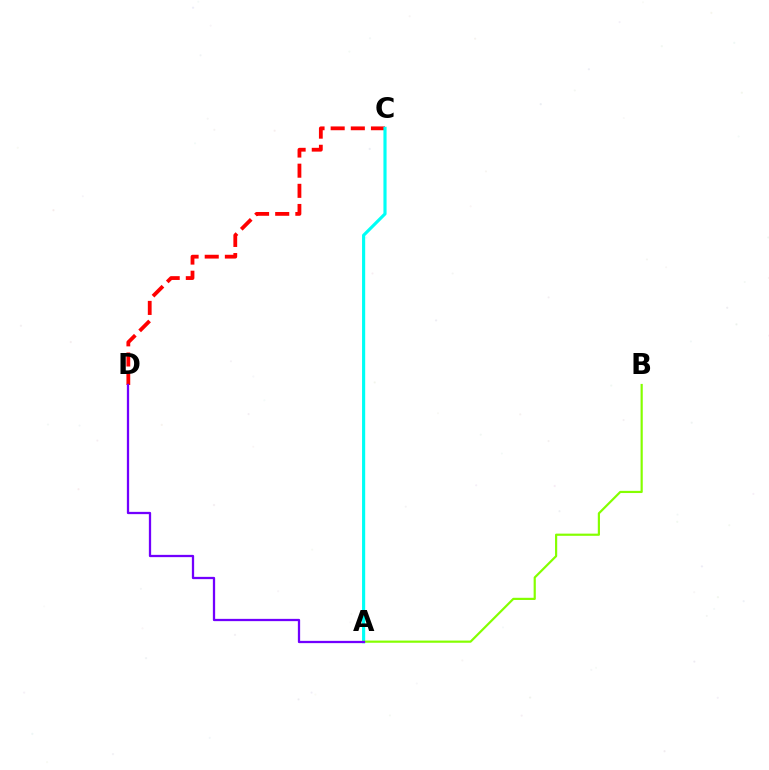{('C', 'D'): [{'color': '#ff0000', 'line_style': 'dashed', 'thickness': 2.74}], ('A', 'C'): [{'color': '#00fff6', 'line_style': 'solid', 'thickness': 2.26}], ('A', 'B'): [{'color': '#84ff00', 'line_style': 'solid', 'thickness': 1.57}], ('A', 'D'): [{'color': '#7200ff', 'line_style': 'solid', 'thickness': 1.64}]}